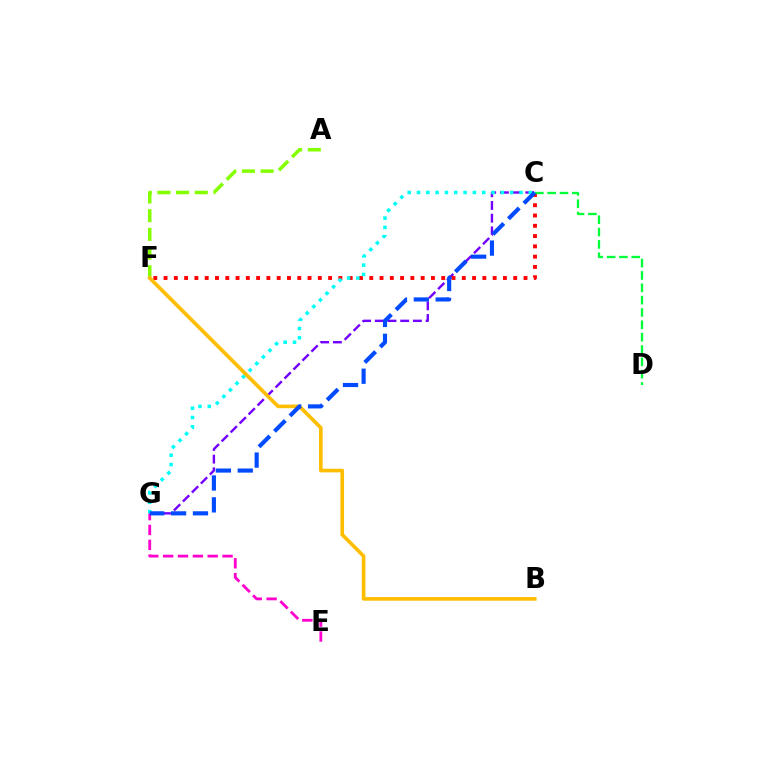{('E', 'G'): [{'color': '#ff00cf', 'line_style': 'dashed', 'thickness': 2.02}], ('C', 'G'): [{'color': '#7200ff', 'line_style': 'dashed', 'thickness': 1.72}, {'color': '#00fff6', 'line_style': 'dotted', 'thickness': 2.53}, {'color': '#004bff', 'line_style': 'dashed', 'thickness': 2.97}], ('C', 'F'): [{'color': '#ff0000', 'line_style': 'dotted', 'thickness': 2.79}], ('C', 'D'): [{'color': '#00ff39', 'line_style': 'dashed', 'thickness': 1.68}], ('A', 'F'): [{'color': '#84ff00', 'line_style': 'dashed', 'thickness': 2.54}], ('B', 'F'): [{'color': '#ffbd00', 'line_style': 'solid', 'thickness': 2.62}]}